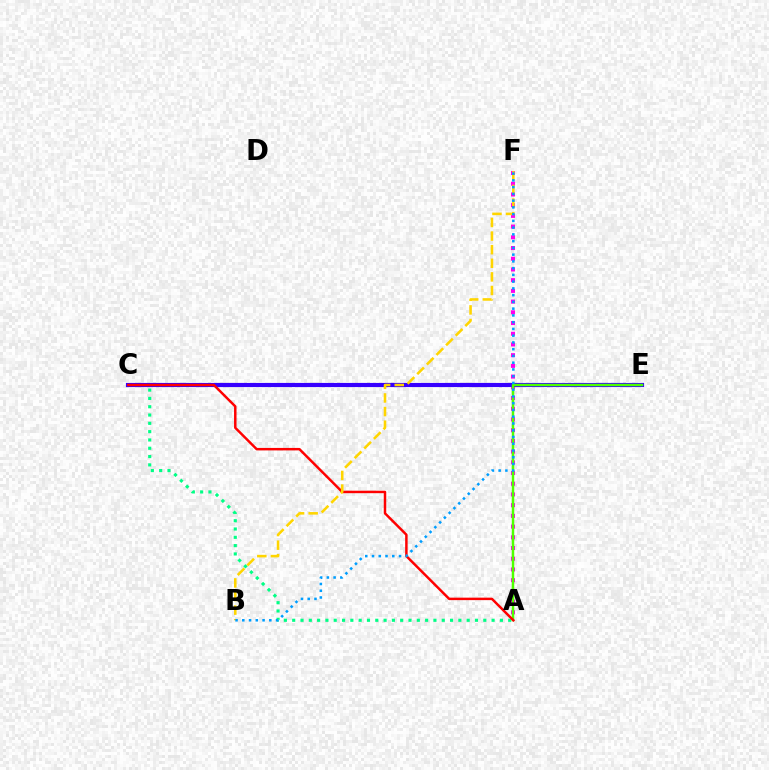{('A', 'F'): [{'color': '#ff00ed', 'line_style': 'dotted', 'thickness': 2.91}], ('A', 'C'): [{'color': '#00ff86', 'line_style': 'dotted', 'thickness': 2.26}, {'color': '#ff0000', 'line_style': 'solid', 'thickness': 1.78}], ('C', 'E'): [{'color': '#3700ff', 'line_style': 'solid', 'thickness': 2.98}], ('A', 'E'): [{'color': '#4fff00', 'line_style': 'solid', 'thickness': 1.79}], ('B', 'F'): [{'color': '#ffd500', 'line_style': 'dashed', 'thickness': 1.85}, {'color': '#009eff', 'line_style': 'dotted', 'thickness': 1.83}]}